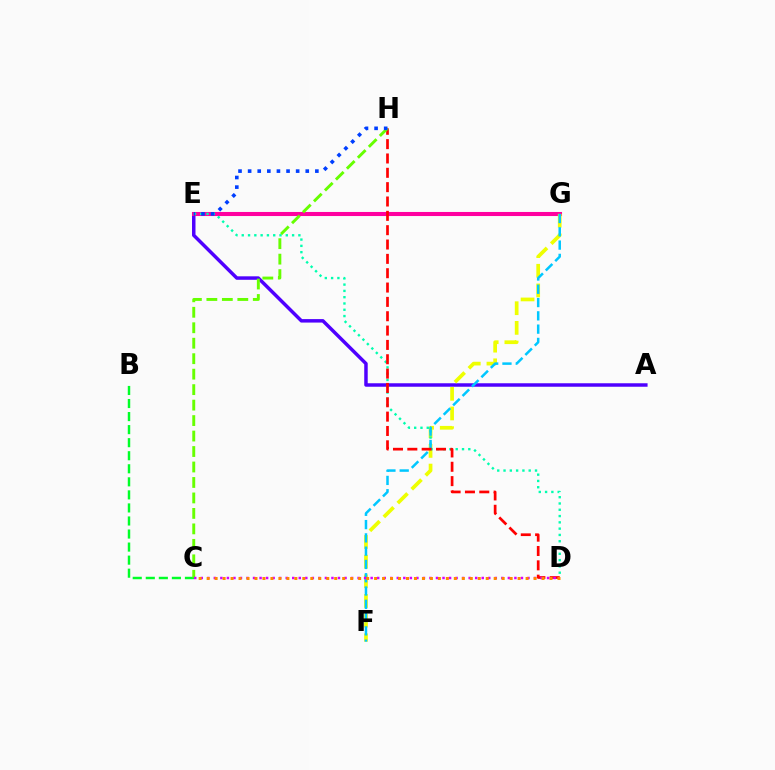{('A', 'E'): [{'color': '#4f00ff', 'line_style': 'solid', 'thickness': 2.5}], ('B', 'C'): [{'color': '#00ff27', 'line_style': 'dashed', 'thickness': 1.77}], ('E', 'G'): [{'color': '#ff00a0', 'line_style': 'solid', 'thickness': 2.93}], ('F', 'G'): [{'color': '#eeff00', 'line_style': 'dashed', 'thickness': 2.67}, {'color': '#00c7ff', 'line_style': 'dashed', 'thickness': 1.8}], ('D', 'E'): [{'color': '#00ffaf', 'line_style': 'dotted', 'thickness': 1.71}], ('D', 'H'): [{'color': '#ff0000', 'line_style': 'dashed', 'thickness': 1.95}], ('C', 'H'): [{'color': '#66ff00', 'line_style': 'dashed', 'thickness': 2.1}], ('C', 'D'): [{'color': '#d600ff', 'line_style': 'dotted', 'thickness': 1.78}, {'color': '#ff8800', 'line_style': 'dotted', 'thickness': 2.17}], ('E', 'H'): [{'color': '#003fff', 'line_style': 'dotted', 'thickness': 2.61}]}